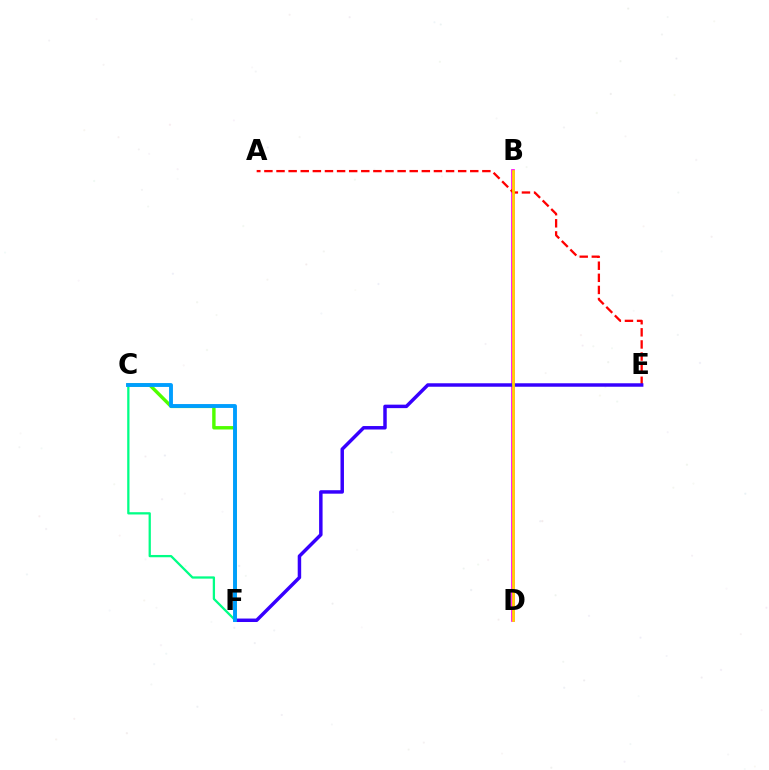{('B', 'D'): [{'color': '#ff00ed', 'line_style': 'solid', 'thickness': 2.66}, {'color': '#ffd500', 'line_style': 'solid', 'thickness': 1.98}], ('A', 'E'): [{'color': '#ff0000', 'line_style': 'dashed', 'thickness': 1.64}], ('C', 'F'): [{'color': '#4fff00', 'line_style': 'solid', 'thickness': 2.46}, {'color': '#00ff86', 'line_style': 'solid', 'thickness': 1.64}, {'color': '#009eff', 'line_style': 'solid', 'thickness': 2.79}], ('E', 'F'): [{'color': '#3700ff', 'line_style': 'solid', 'thickness': 2.5}]}